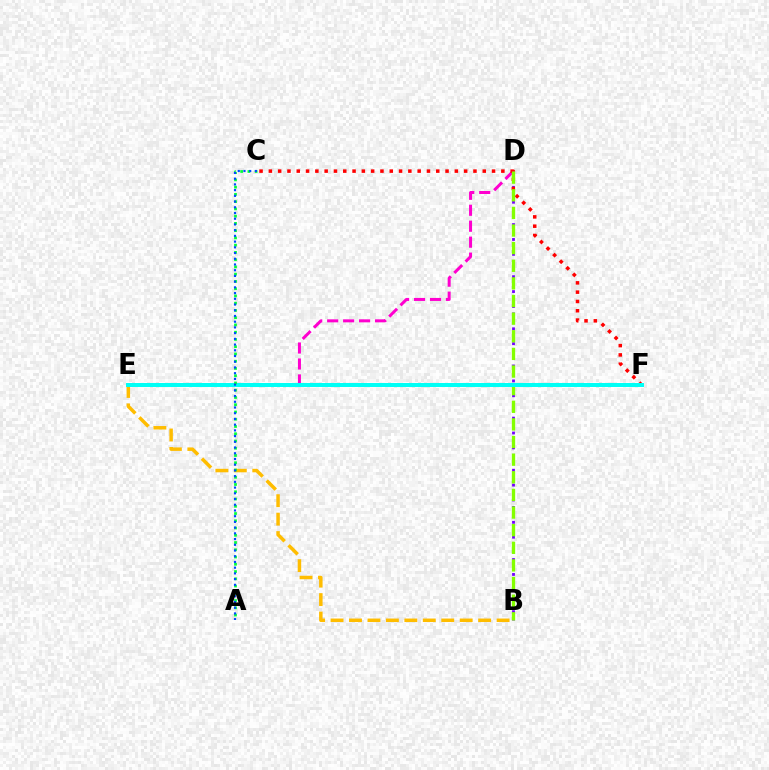{('B', 'E'): [{'color': '#ffbd00', 'line_style': 'dashed', 'thickness': 2.51}], ('B', 'D'): [{'color': '#7200ff', 'line_style': 'dotted', 'thickness': 2.02}, {'color': '#84ff00', 'line_style': 'dashed', 'thickness': 2.39}], ('D', 'E'): [{'color': '#ff00cf', 'line_style': 'dashed', 'thickness': 2.17}], ('C', 'F'): [{'color': '#ff0000', 'line_style': 'dotted', 'thickness': 2.53}], ('E', 'F'): [{'color': '#00fff6', 'line_style': 'solid', 'thickness': 2.87}], ('A', 'C'): [{'color': '#00ff39', 'line_style': 'dotted', 'thickness': 1.97}, {'color': '#004bff', 'line_style': 'dotted', 'thickness': 1.55}]}